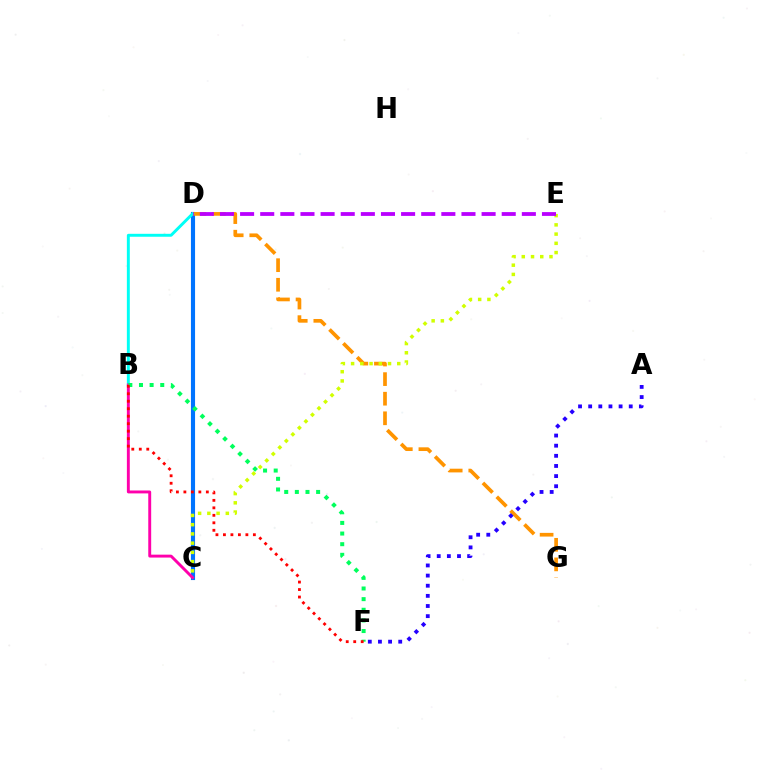{('C', 'D'): [{'color': '#3dff00', 'line_style': 'dotted', 'thickness': 2.66}, {'color': '#0074ff', 'line_style': 'solid', 'thickness': 2.96}], ('D', 'G'): [{'color': '#ff9400', 'line_style': 'dashed', 'thickness': 2.66}], ('B', 'D'): [{'color': '#00fff6', 'line_style': 'solid', 'thickness': 2.12}], ('C', 'E'): [{'color': '#d1ff00', 'line_style': 'dotted', 'thickness': 2.51}], ('B', 'C'): [{'color': '#ff00ac', 'line_style': 'solid', 'thickness': 2.1}], ('B', 'F'): [{'color': '#00ff5c', 'line_style': 'dotted', 'thickness': 2.89}, {'color': '#ff0000', 'line_style': 'dotted', 'thickness': 2.03}], ('D', 'E'): [{'color': '#b900ff', 'line_style': 'dashed', 'thickness': 2.73}], ('A', 'F'): [{'color': '#2500ff', 'line_style': 'dotted', 'thickness': 2.75}]}